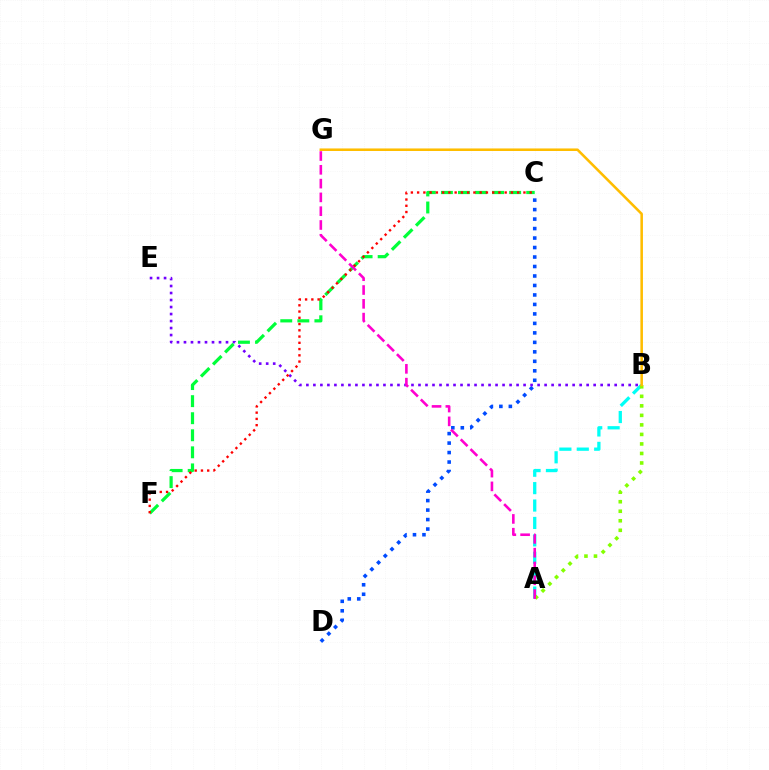{('C', 'D'): [{'color': '#004bff', 'line_style': 'dotted', 'thickness': 2.58}], ('B', 'E'): [{'color': '#7200ff', 'line_style': 'dotted', 'thickness': 1.9}], ('C', 'F'): [{'color': '#00ff39', 'line_style': 'dashed', 'thickness': 2.32}, {'color': '#ff0000', 'line_style': 'dotted', 'thickness': 1.7}], ('A', 'B'): [{'color': '#00fff6', 'line_style': 'dashed', 'thickness': 2.36}, {'color': '#84ff00', 'line_style': 'dotted', 'thickness': 2.59}], ('A', 'G'): [{'color': '#ff00cf', 'line_style': 'dashed', 'thickness': 1.87}], ('B', 'G'): [{'color': '#ffbd00', 'line_style': 'solid', 'thickness': 1.84}]}